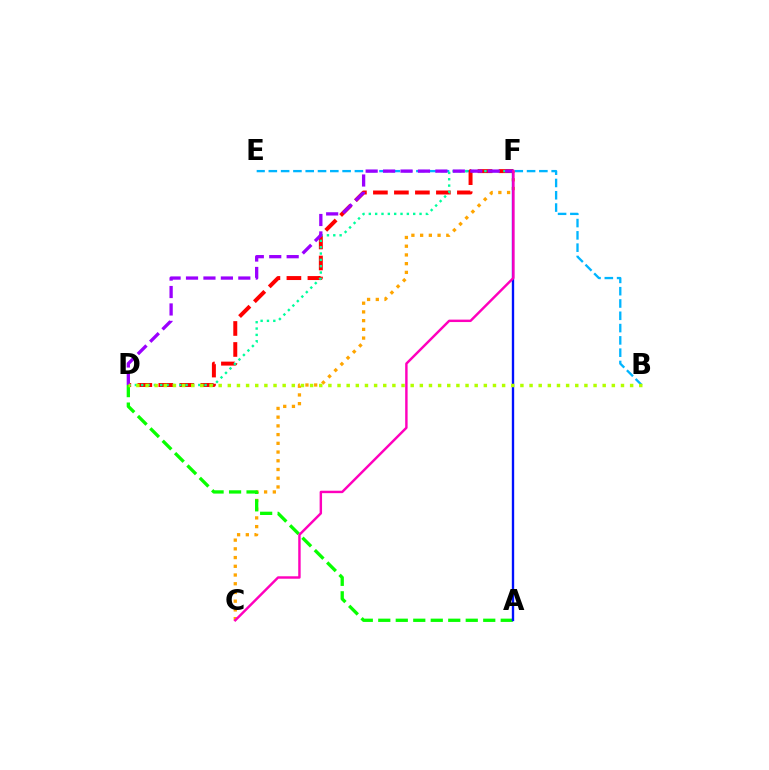{('B', 'E'): [{'color': '#00b5ff', 'line_style': 'dashed', 'thickness': 1.67}], ('D', 'F'): [{'color': '#ff0000', 'line_style': 'dashed', 'thickness': 2.85}, {'color': '#00ff9d', 'line_style': 'dotted', 'thickness': 1.72}, {'color': '#9b00ff', 'line_style': 'dashed', 'thickness': 2.37}], ('C', 'F'): [{'color': '#ffa500', 'line_style': 'dotted', 'thickness': 2.37}, {'color': '#ff00bd', 'line_style': 'solid', 'thickness': 1.75}], ('A', 'D'): [{'color': '#08ff00', 'line_style': 'dashed', 'thickness': 2.38}], ('A', 'F'): [{'color': '#0010ff', 'line_style': 'solid', 'thickness': 1.69}], ('B', 'D'): [{'color': '#b3ff00', 'line_style': 'dotted', 'thickness': 2.48}]}